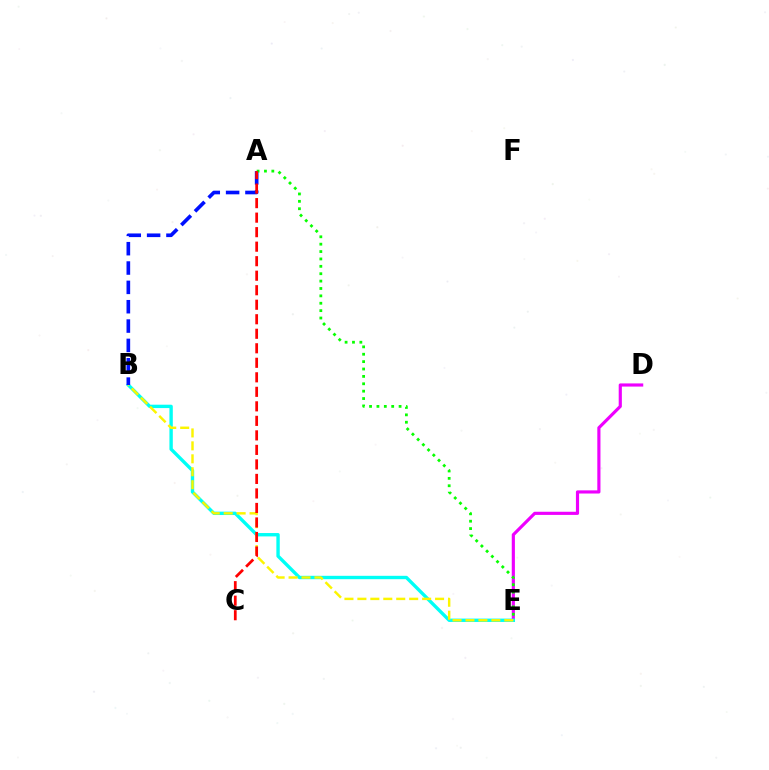{('D', 'E'): [{'color': '#ee00ff', 'line_style': 'solid', 'thickness': 2.27}], ('B', 'E'): [{'color': '#00fff6', 'line_style': 'solid', 'thickness': 2.43}, {'color': '#fcf500', 'line_style': 'dashed', 'thickness': 1.76}], ('A', 'B'): [{'color': '#0010ff', 'line_style': 'dashed', 'thickness': 2.63}], ('A', 'E'): [{'color': '#08ff00', 'line_style': 'dotted', 'thickness': 2.01}], ('A', 'C'): [{'color': '#ff0000', 'line_style': 'dashed', 'thickness': 1.97}]}